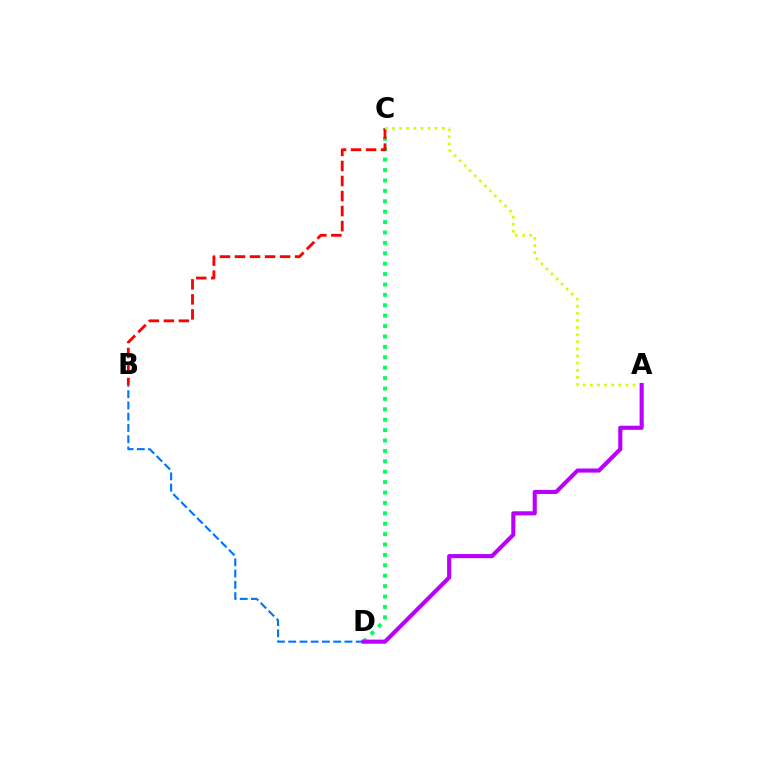{('C', 'D'): [{'color': '#00ff5c', 'line_style': 'dotted', 'thickness': 2.83}], ('B', 'C'): [{'color': '#ff0000', 'line_style': 'dashed', 'thickness': 2.04}], ('A', 'C'): [{'color': '#d1ff00', 'line_style': 'dotted', 'thickness': 1.94}], ('B', 'D'): [{'color': '#0074ff', 'line_style': 'dashed', 'thickness': 1.53}], ('A', 'D'): [{'color': '#b900ff', 'line_style': 'solid', 'thickness': 2.96}]}